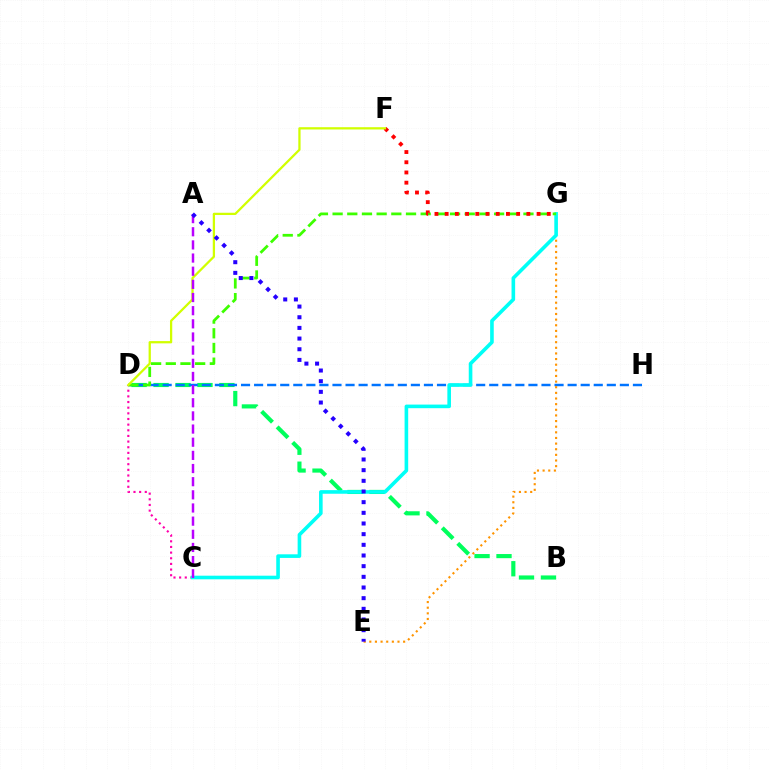{('C', 'D'): [{'color': '#ff00ac', 'line_style': 'dotted', 'thickness': 1.54}], ('B', 'D'): [{'color': '#00ff5c', 'line_style': 'dashed', 'thickness': 2.98}], ('D', 'H'): [{'color': '#0074ff', 'line_style': 'dashed', 'thickness': 1.77}], ('E', 'G'): [{'color': '#ff9400', 'line_style': 'dotted', 'thickness': 1.53}], ('C', 'G'): [{'color': '#00fff6', 'line_style': 'solid', 'thickness': 2.6}], ('D', 'G'): [{'color': '#3dff00', 'line_style': 'dashed', 'thickness': 1.99}], ('F', 'G'): [{'color': '#ff0000', 'line_style': 'dotted', 'thickness': 2.77}], ('D', 'F'): [{'color': '#d1ff00', 'line_style': 'solid', 'thickness': 1.63}], ('A', 'C'): [{'color': '#b900ff', 'line_style': 'dashed', 'thickness': 1.79}], ('A', 'E'): [{'color': '#2500ff', 'line_style': 'dotted', 'thickness': 2.9}]}